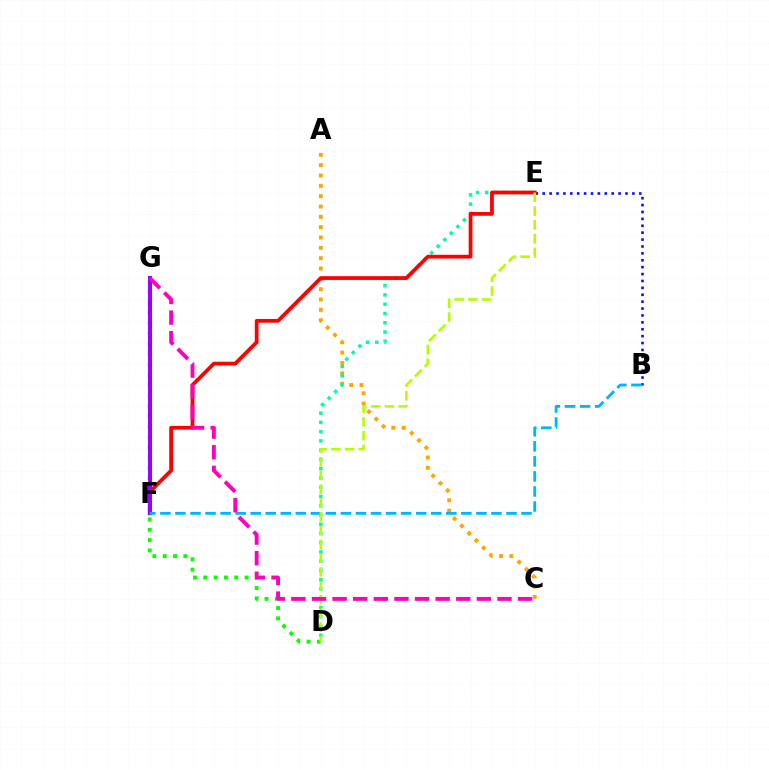{('B', 'E'): [{'color': '#0010ff', 'line_style': 'dotted', 'thickness': 1.87}], ('D', 'G'): [{'color': '#08ff00', 'line_style': 'dotted', 'thickness': 2.81}], ('A', 'C'): [{'color': '#ffa500', 'line_style': 'dotted', 'thickness': 2.81}], ('D', 'E'): [{'color': '#00ff9d', 'line_style': 'dotted', 'thickness': 2.51}, {'color': '#b3ff00', 'line_style': 'dashed', 'thickness': 1.87}], ('E', 'F'): [{'color': '#ff0000', 'line_style': 'solid', 'thickness': 2.71}], ('F', 'G'): [{'color': '#9b00ff', 'line_style': 'solid', 'thickness': 2.88}], ('B', 'F'): [{'color': '#00b5ff', 'line_style': 'dashed', 'thickness': 2.04}], ('C', 'G'): [{'color': '#ff00bd', 'line_style': 'dashed', 'thickness': 2.8}]}